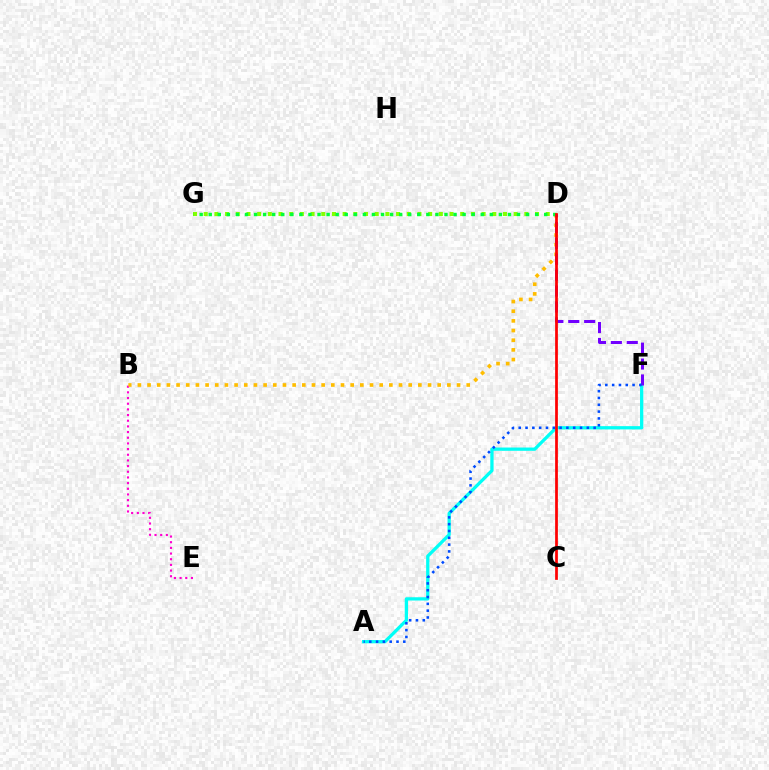{('D', 'G'): [{'color': '#84ff00', 'line_style': 'dotted', 'thickness': 2.9}, {'color': '#00ff39', 'line_style': 'dotted', 'thickness': 2.46}], ('A', 'F'): [{'color': '#00fff6', 'line_style': 'solid', 'thickness': 2.36}, {'color': '#004bff', 'line_style': 'dotted', 'thickness': 1.85}], ('B', 'E'): [{'color': '#ff00cf', 'line_style': 'dotted', 'thickness': 1.54}], ('B', 'D'): [{'color': '#ffbd00', 'line_style': 'dotted', 'thickness': 2.63}], ('D', 'F'): [{'color': '#7200ff', 'line_style': 'dashed', 'thickness': 2.16}], ('C', 'D'): [{'color': '#ff0000', 'line_style': 'solid', 'thickness': 1.97}]}